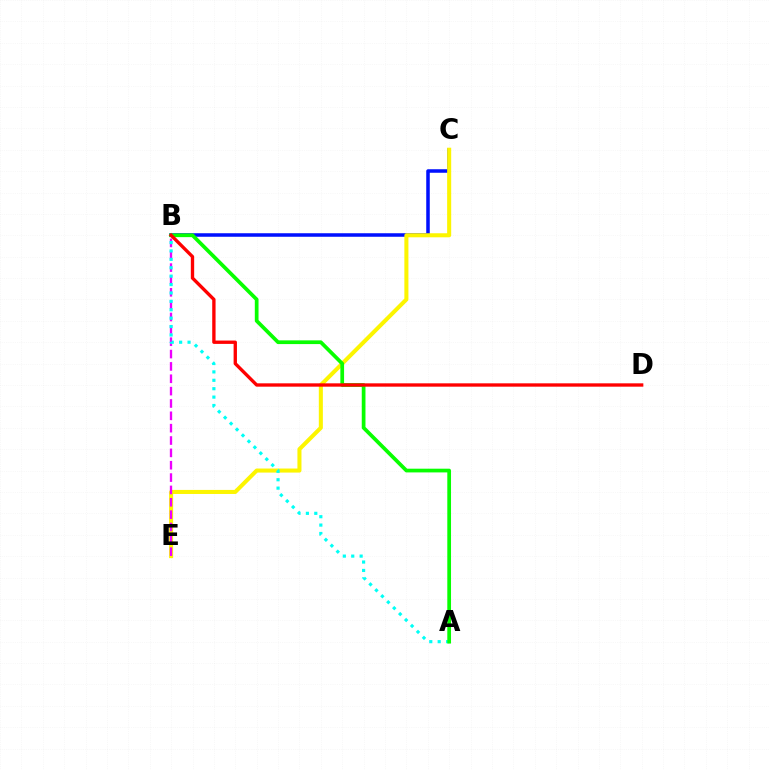{('B', 'C'): [{'color': '#0010ff', 'line_style': 'solid', 'thickness': 2.54}], ('C', 'E'): [{'color': '#fcf500', 'line_style': 'solid', 'thickness': 2.91}], ('B', 'E'): [{'color': '#ee00ff', 'line_style': 'dashed', 'thickness': 1.68}], ('A', 'B'): [{'color': '#00fff6', 'line_style': 'dotted', 'thickness': 2.28}, {'color': '#08ff00', 'line_style': 'solid', 'thickness': 2.68}], ('B', 'D'): [{'color': '#ff0000', 'line_style': 'solid', 'thickness': 2.41}]}